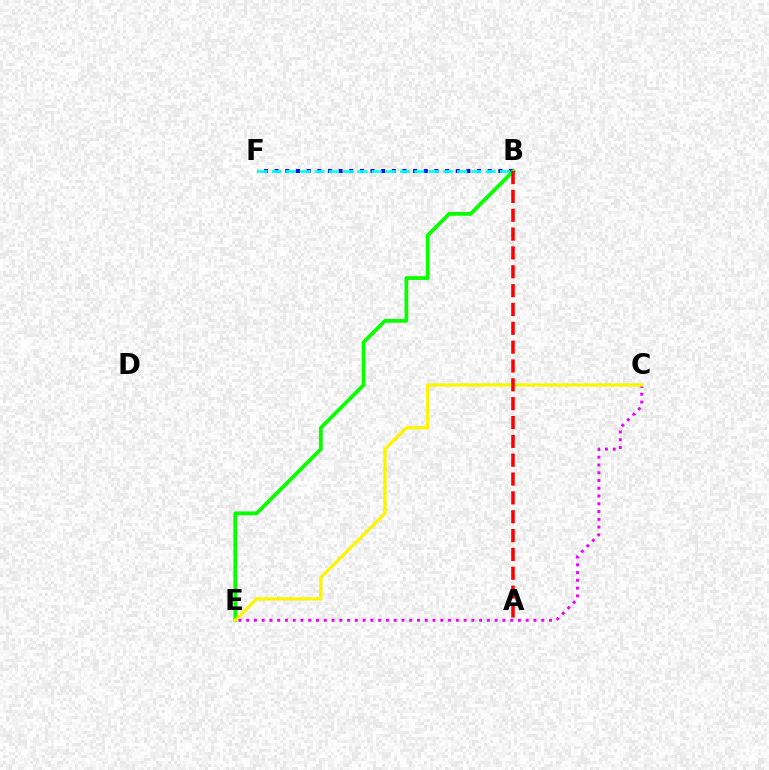{('B', 'F'): [{'color': '#0010ff', 'line_style': 'dotted', 'thickness': 2.89}, {'color': '#00fff6', 'line_style': 'dashed', 'thickness': 1.94}], ('B', 'E'): [{'color': '#08ff00', 'line_style': 'solid', 'thickness': 2.71}], ('C', 'E'): [{'color': '#ee00ff', 'line_style': 'dotted', 'thickness': 2.11}, {'color': '#fcf500', 'line_style': 'solid', 'thickness': 2.37}], ('A', 'B'): [{'color': '#ff0000', 'line_style': 'dashed', 'thickness': 2.56}]}